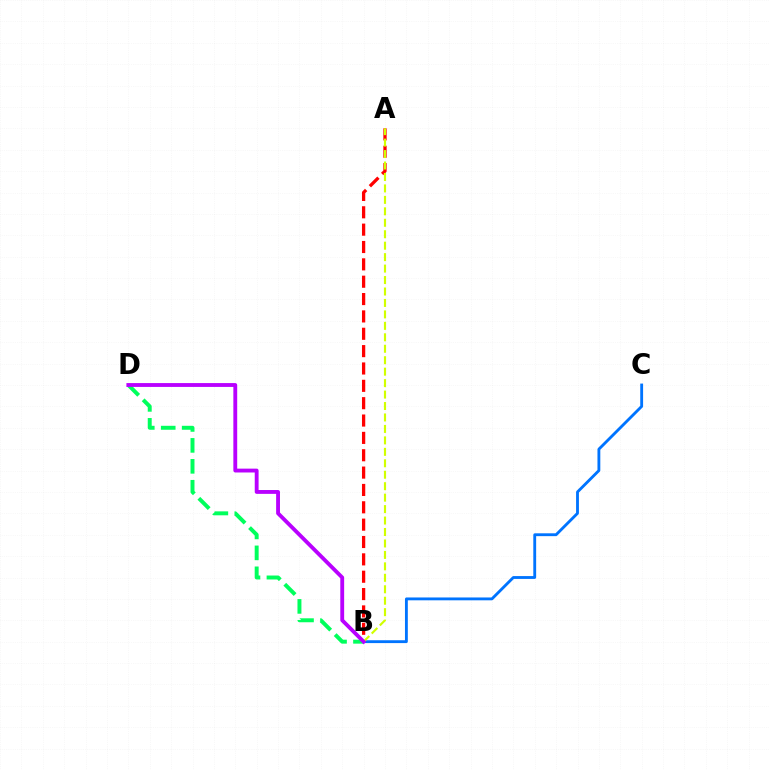{('A', 'B'): [{'color': '#ff0000', 'line_style': 'dashed', 'thickness': 2.36}, {'color': '#d1ff00', 'line_style': 'dashed', 'thickness': 1.56}], ('B', 'C'): [{'color': '#0074ff', 'line_style': 'solid', 'thickness': 2.05}], ('B', 'D'): [{'color': '#00ff5c', 'line_style': 'dashed', 'thickness': 2.85}, {'color': '#b900ff', 'line_style': 'solid', 'thickness': 2.77}]}